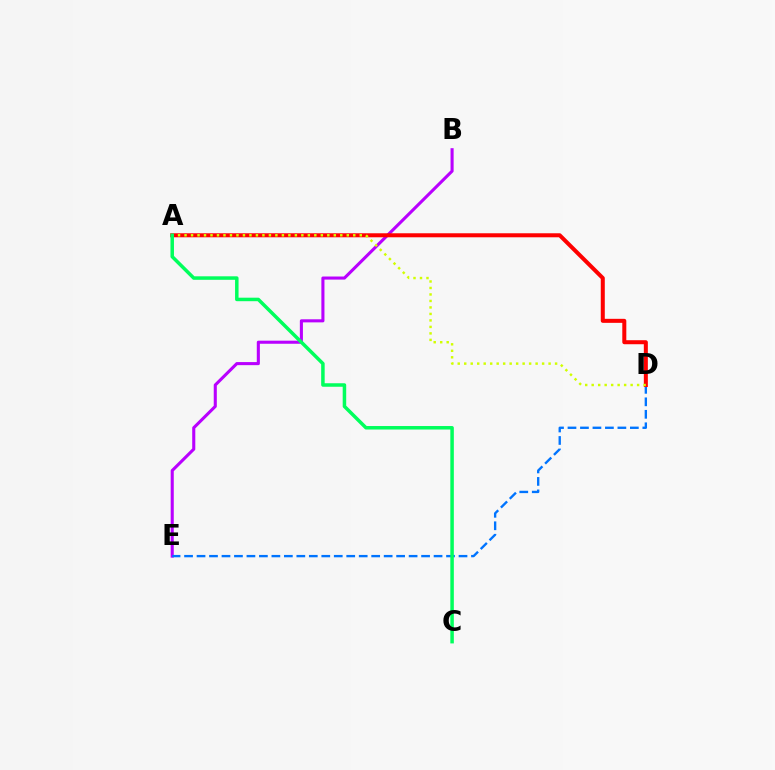{('B', 'E'): [{'color': '#b900ff', 'line_style': 'solid', 'thickness': 2.22}], ('D', 'E'): [{'color': '#0074ff', 'line_style': 'dashed', 'thickness': 1.69}], ('A', 'D'): [{'color': '#ff0000', 'line_style': 'solid', 'thickness': 2.89}, {'color': '#d1ff00', 'line_style': 'dotted', 'thickness': 1.76}], ('A', 'C'): [{'color': '#00ff5c', 'line_style': 'solid', 'thickness': 2.52}]}